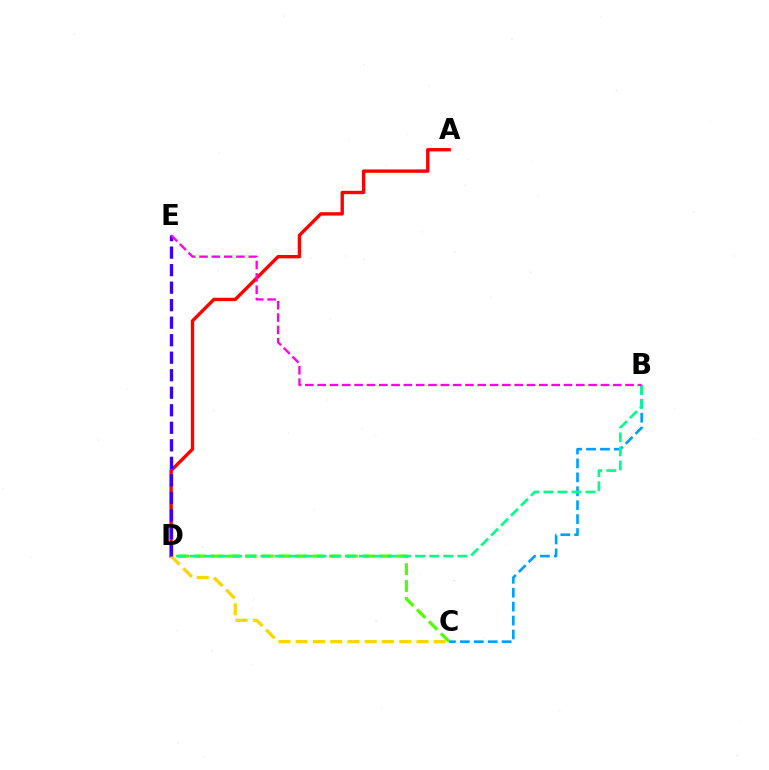{('A', 'D'): [{'color': '#ff0000', 'line_style': 'solid', 'thickness': 2.42}], ('C', 'D'): [{'color': '#4fff00', 'line_style': 'dashed', 'thickness': 2.29}, {'color': '#ffd500', 'line_style': 'dashed', 'thickness': 2.34}], ('B', 'C'): [{'color': '#009eff', 'line_style': 'dashed', 'thickness': 1.89}], ('B', 'D'): [{'color': '#00ff86', 'line_style': 'dashed', 'thickness': 1.91}], ('D', 'E'): [{'color': '#3700ff', 'line_style': 'dashed', 'thickness': 2.38}], ('B', 'E'): [{'color': '#ff00ed', 'line_style': 'dashed', 'thickness': 1.67}]}